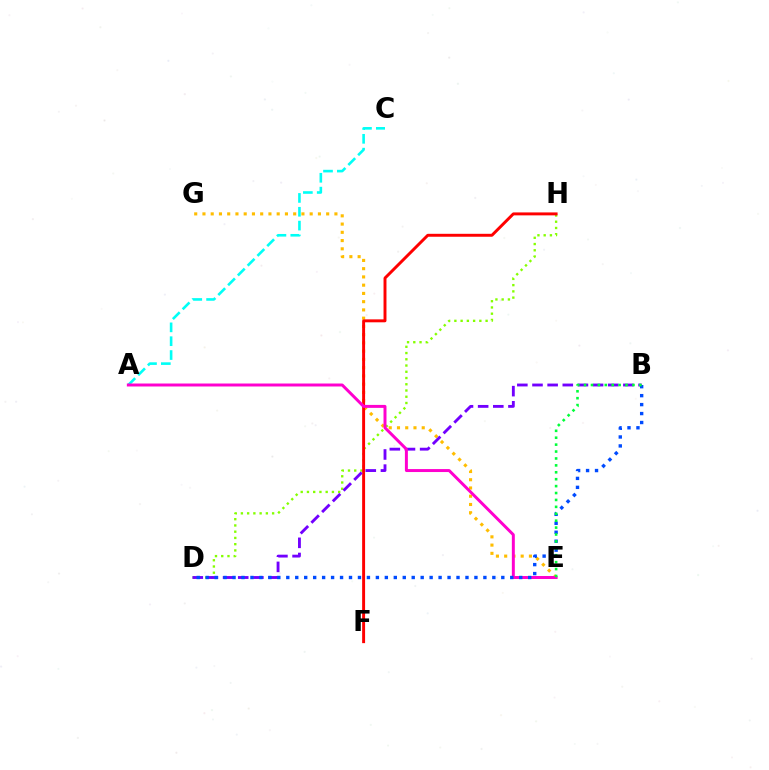{('D', 'H'): [{'color': '#84ff00', 'line_style': 'dotted', 'thickness': 1.7}], ('E', 'G'): [{'color': '#ffbd00', 'line_style': 'dotted', 'thickness': 2.24}], ('F', 'H'): [{'color': '#ff0000', 'line_style': 'solid', 'thickness': 2.12}], ('A', 'C'): [{'color': '#00fff6', 'line_style': 'dashed', 'thickness': 1.88}], ('B', 'D'): [{'color': '#7200ff', 'line_style': 'dashed', 'thickness': 2.06}, {'color': '#004bff', 'line_style': 'dotted', 'thickness': 2.43}], ('A', 'E'): [{'color': '#ff00cf', 'line_style': 'solid', 'thickness': 2.14}], ('B', 'E'): [{'color': '#00ff39', 'line_style': 'dotted', 'thickness': 1.88}]}